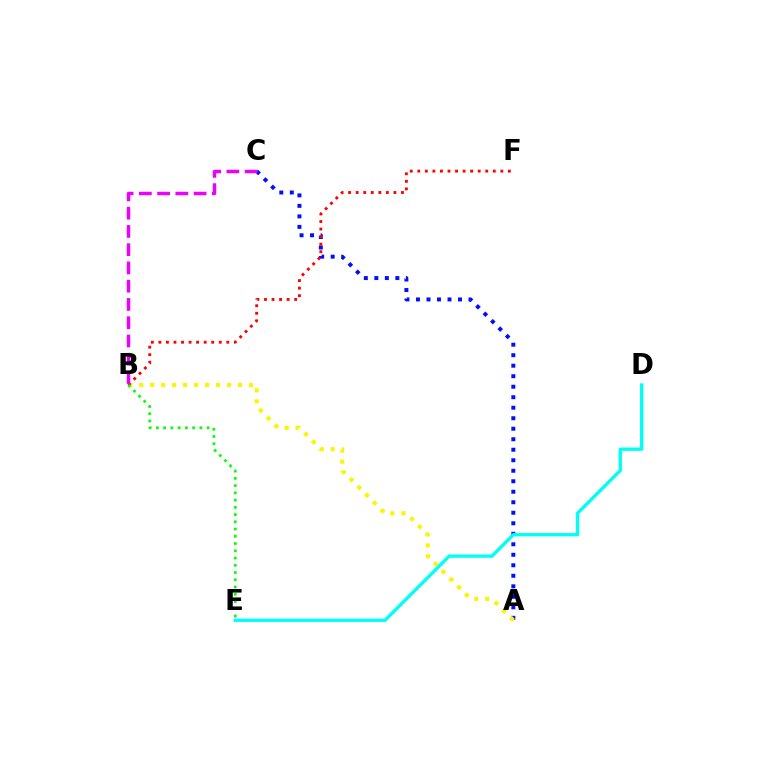{('A', 'C'): [{'color': '#0010ff', 'line_style': 'dotted', 'thickness': 2.85}], ('A', 'B'): [{'color': '#fcf500', 'line_style': 'dotted', 'thickness': 2.98}], ('B', 'F'): [{'color': '#ff0000', 'line_style': 'dotted', 'thickness': 2.05}], ('B', 'E'): [{'color': '#08ff00', 'line_style': 'dotted', 'thickness': 1.97}], ('B', 'C'): [{'color': '#ee00ff', 'line_style': 'dashed', 'thickness': 2.48}], ('D', 'E'): [{'color': '#00fff6', 'line_style': 'solid', 'thickness': 2.4}]}